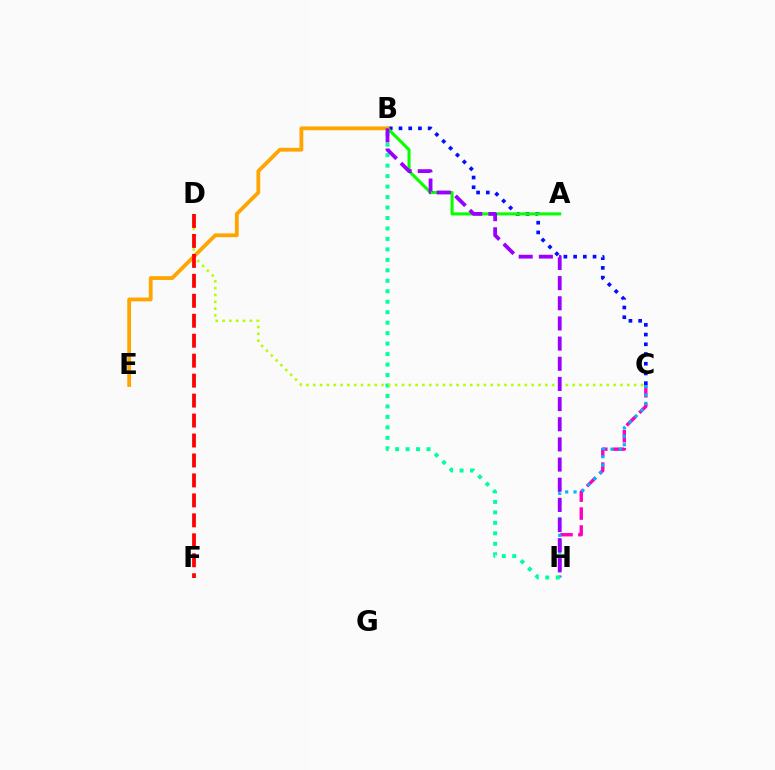{('C', 'H'): [{'color': '#ff00bd', 'line_style': 'dashed', 'thickness': 2.44}, {'color': '#00b5ff', 'line_style': 'dotted', 'thickness': 2.28}], ('B', 'C'): [{'color': '#0010ff', 'line_style': 'dotted', 'thickness': 2.64}], ('A', 'B'): [{'color': '#08ff00', 'line_style': 'solid', 'thickness': 2.2}], ('B', 'H'): [{'color': '#00ff9d', 'line_style': 'dotted', 'thickness': 2.84}, {'color': '#9b00ff', 'line_style': 'dashed', 'thickness': 2.74}], ('B', 'E'): [{'color': '#ffa500', 'line_style': 'solid', 'thickness': 2.74}], ('C', 'D'): [{'color': '#b3ff00', 'line_style': 'dotted', 'thickness': 1.85}], ('D', 'F'): [{'color': '#ff0000', 'line_style': 'dashed', 'thickness': 2.71}]}